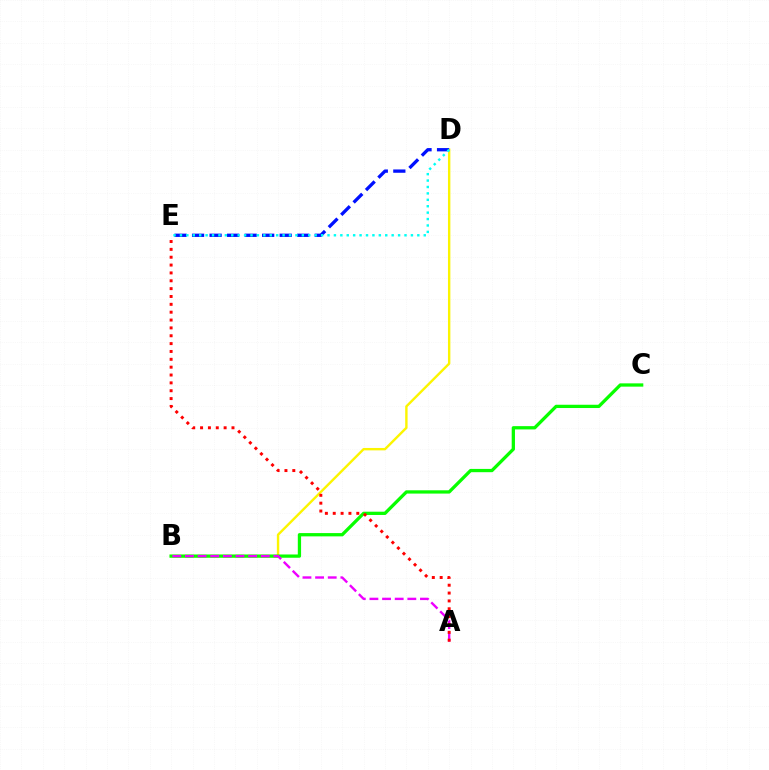{('B', 'D'): [{'color': '#fcf500', 'line_style': 'solid', 'thickness': 1.73}], ('B', 'C'): [{'color': '#08ff00', 'line_style': 'solid', 'thickness': 2.36}], ('A', 'B'): [{'color': '#ee00ff', 'line_style': 'dashed', 'thickness': 1.72}], ('D', 'E'): [{'color': '#0010ff', 'line_style': 'dashed', 'thickness': 2.38}, {'color': '#00fff6', 'line_style': 'dotted', 'thickness': 1.74}], ('A', 'E'): [{'color': '#ff0000', 'line_style': 'dotted', 'thickness': 2.13}]}